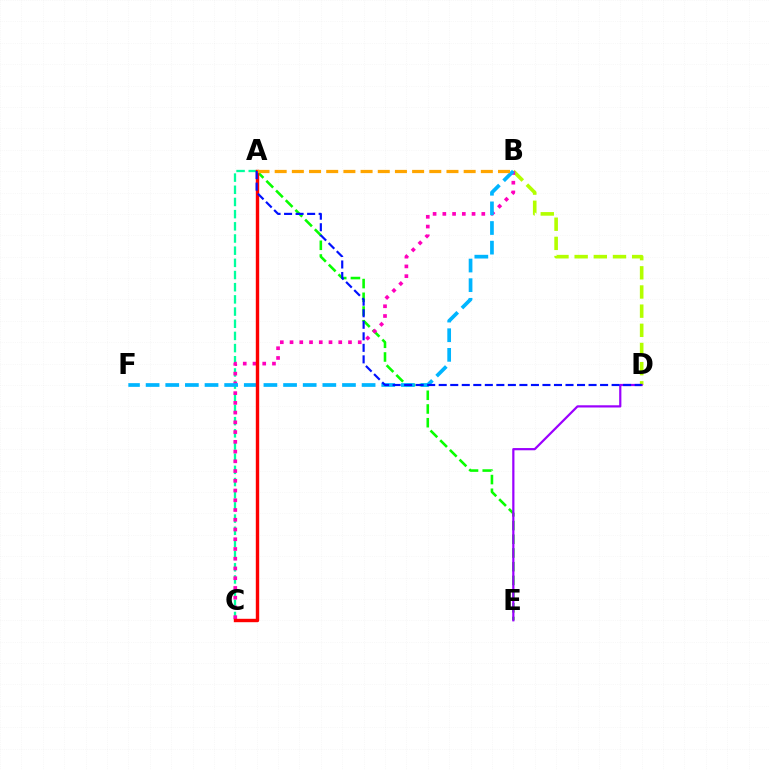{('A', 'C'): [{'color': '#00ff9d', 'line_style': 'dashed', 'thickness': 1.65}, {'color': '#ff0000', 'line_style': 'solid', 'thickness': 2.45}], ('A', 'E'): [{'color': '#08ff00', 'line_style': 'dashed', 'thickness': 1.86}], ('B', 'D'): [{'color': '#b3ff00', 'line_style': 'dashed', 'thickness': 2.6}], ('B', 'C'): [{'color': '#ff00bd', 'line_style': 'dotted', 'thickness': 2.65}], ('B', 'F'): [{'color': '#00b5ff', 'line_style': 'dashed', 'thickness': 2.67}], ('D', 'E'): [{'color': '#9b00ff', 'line_style': 'solid', 'thickness': 1.59}], ('A', 'B'): [{'color': '#ffa500', 'line_style': 'dashed', 'thickness': 2.33}], ('A', 'D'): [{'color': '#0010ff', 'line_style': 'dashed', 'thickness': 1.57}]}